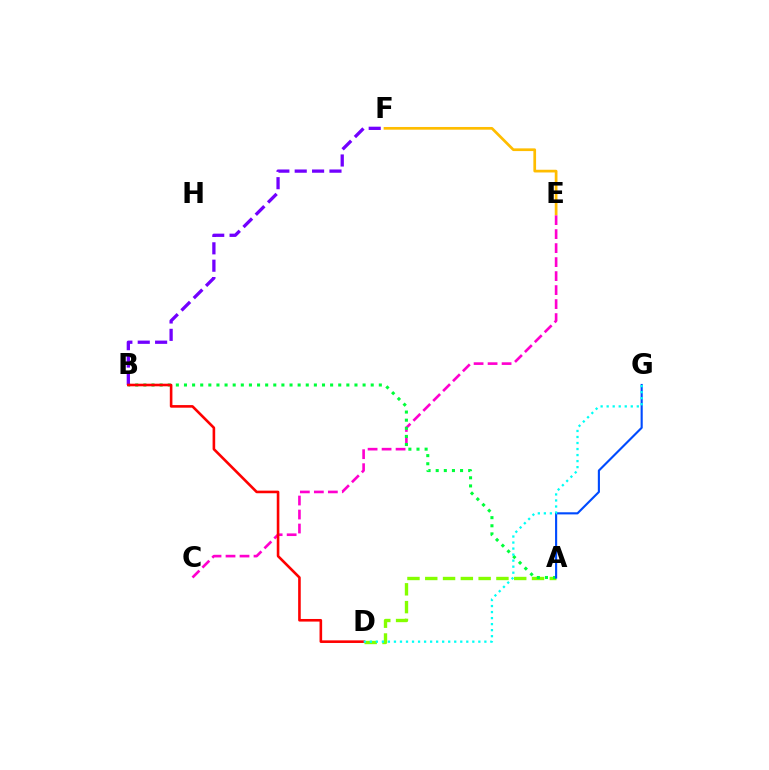{('C', 'E'): [{'color': '#ff00cf', 'line_style': 'dashed', 'thickness': 1.9}], ('A', 'D'): [{'color': '#84ff00', 'line_style': 'dashed', 'thickness': 2.42}], ('A', 'B'): [{'color': '#00ff39', 'line_style': 'dotted', 'thickness': 2.21}], ('B', 'F'): [{'color': '#7200ff', 'line_style': 'dashed', 'thickness': 2.36}], ('B', 'D'): [{'color': '#ff0000', 'line_style': 'solid', 'thickness': 1.88}], ('E', 'F'): [{'color': '#ffbd00', 'line_style': 'solid', 'thickness': 1.95}], ('A', 'G'): [{'color': '#004bff', 'line_style': 'solid', 'thickness': 1.53}], ('D', 'G'): [{'color': '#00fff6', 'line_style': 'dotted', 'thickness': 1.64}]}